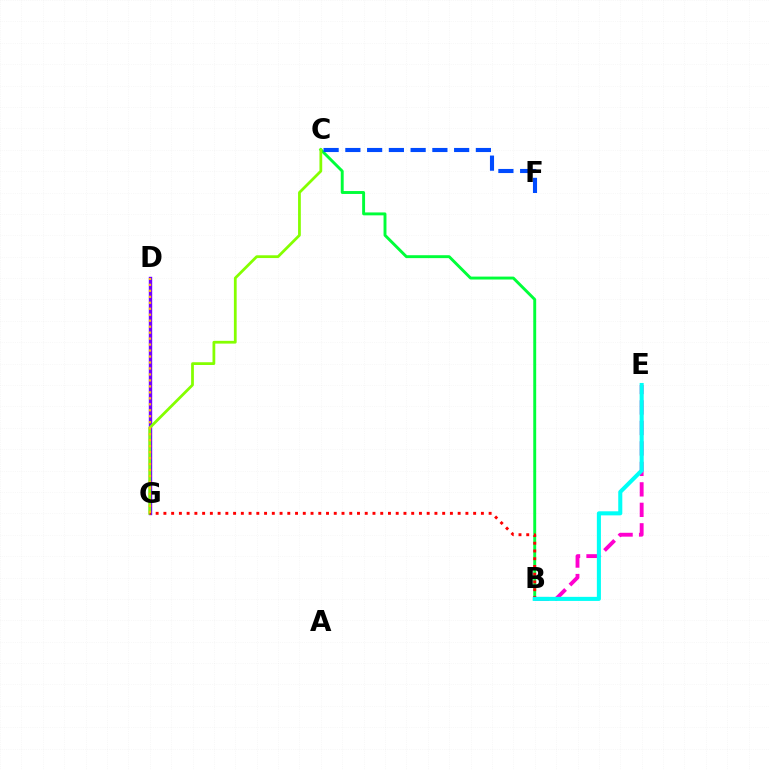{('D', 'G'): [{'color': '#7200ff', 'line_style': 'solid', 'thickness': 2.44}, {'color': '#ffbd00', 'line_style': 'dotted', 'thickness': 1.62}], ('B', 'C'): [{'color': '#00ff39', 'line_style': 'solid', 'thickness': 2.1}], ('B', 'E'): [{'color': '#ff00cf', 'line_style': 'dashed', 'thickness': 2.78}, {'color': '#00fff6', 'line_style': 'solid', 'thickness': 2.93}], ('C', 'G'): [{'color': '#84ff00', 'line_style': 'solid', 'thickness': 1.99}], ('C', 'F'): [{'color': '#004bff', 'line_style': 'dashed', 'thickness': 2.96}], ('B', 'G'): [{'color': '#ff0000', 'line_style': 'dotted', 'thickness': 2.1}]}